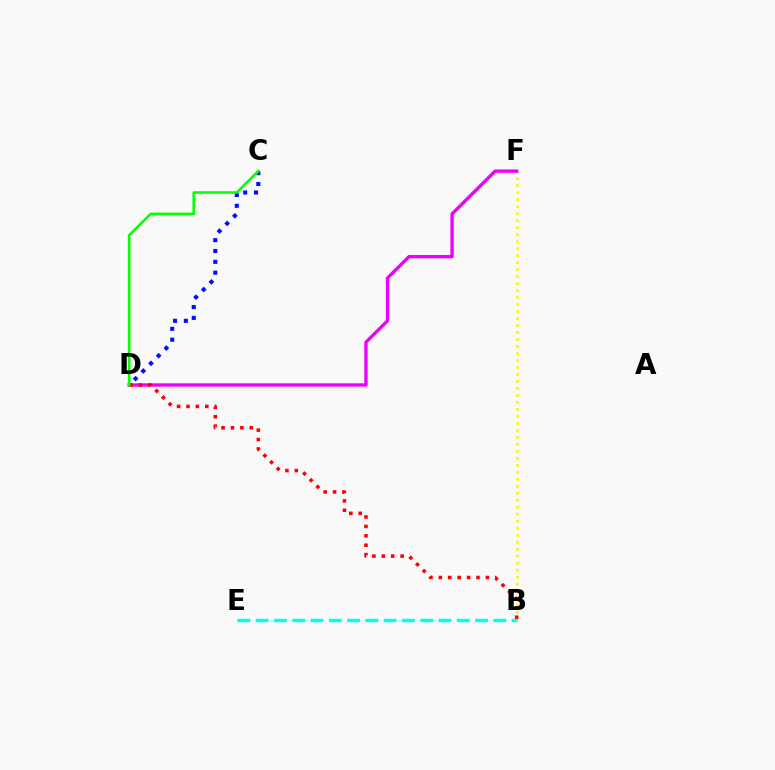{('C', 'D'): [{'color': '#0010ff', 'line_style': 'dotted', 'thickness': 2.94}, {'color': '#08ff00', 'line_style': 'solid', 'thickness': 1.87}], ('B', 'F'): [{'color': '#fcf500', 'line_style': 'dotted', 'thickness': 1.9}], ('D', 'F'): [{'color': '#ee00ff', 'line_style': 'solid', 'thickness': 2.41}], ('B', 'D'): [{'color': '#ff0000', 'line_style': 'dotted', 'thickness': 2.56}], ('B', 'E'): [{'color': '#00fff6', 'line_style': 'dashed', 'thickness': 2.48}]}